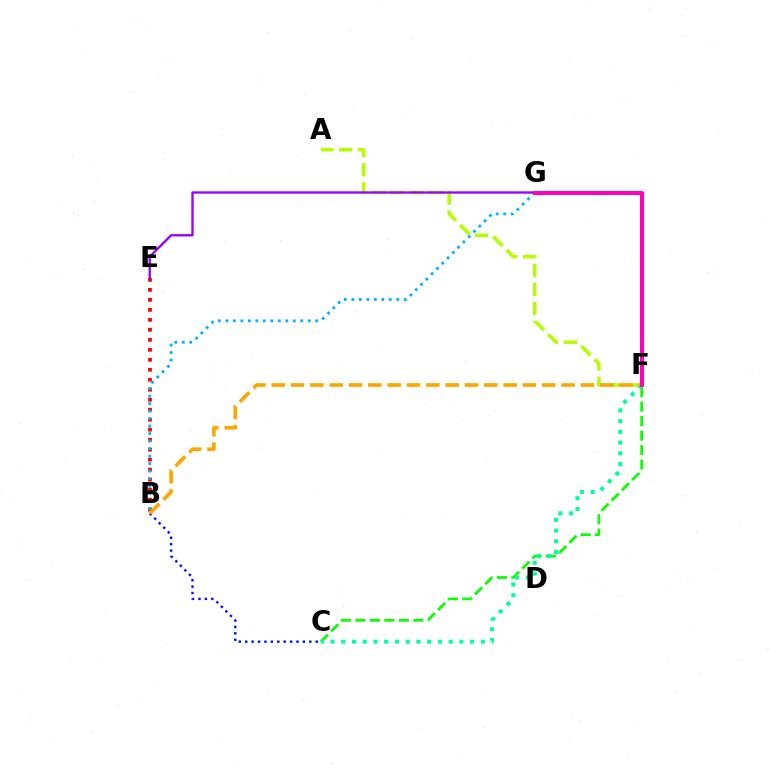{('C', 'F'): [{'color': '#08ff00', 'line_style': 'dashed', 'thickness': 1.97}, {'color': '#00ff9d', 'line_style': 'dotted', 'thickness': 2.92}], ('B', 'C'): [{'color': '#0010ff', 'line_style': 'dotted', 'thickness': 1.74}], ('A', 'F'): [{'color': '#b3ff00', 'line_style': 'dashed', 'thickness': 2.58}], ('B', 'E'): [{'color': '#ff0000', 'line_style': 'dotted', 'thickness': 2.71}], ('B', 'F'): [{'color': '#ffa500', 'line_style': 'dashed', 'thickness': 2.62}], ('B', 'G'): [{'color': '#00b5ff', 'line_style': 'dotted', 'thickness': 2.04}], ('E', 'G'): [{'color': '#9b00ff', 'line_style': 'solid', 'thickness': 1.69}], ('F', 'G'): [{'color': '#ff00bd', 'line_style': 'solid', 'thickness': 2.89}]}